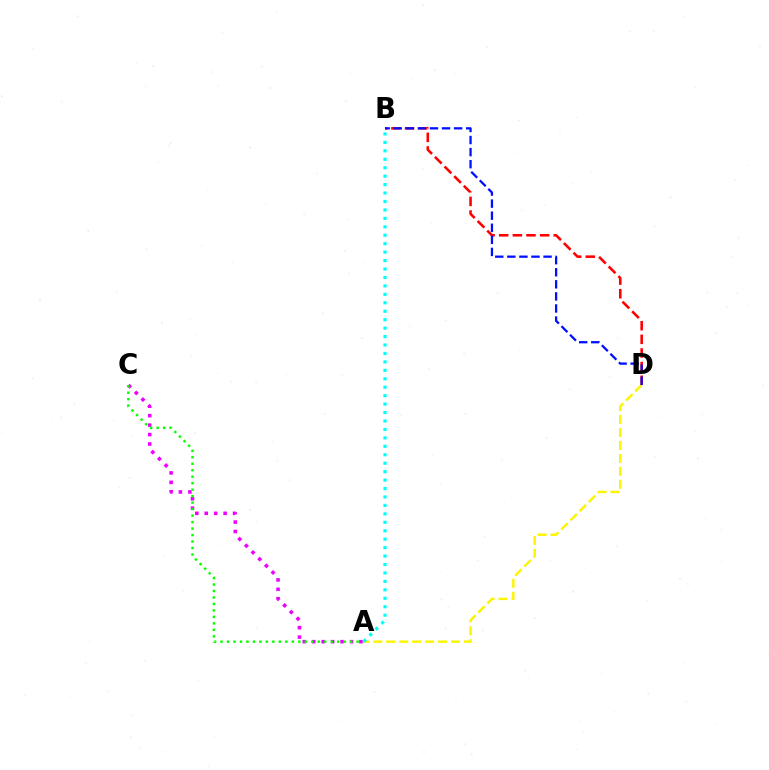{('A', 'D'): [{'color': '#fcf500', 'line_style': 'dashed', 'thickness': 1.76}], ('A', 'C'): [{'color': '#ee00ff', 'line_style': 'dotted', 'thickness': 2.57}, {'color': '#08ff00', 'line_style': 'dotted', 'thickness': 1.76}], ('B', 'D'): [{'color': '#ff0000', 'line_style': 'dashed', 'thickness': 1.85}, {'color': '#0010ff', 'line_style': 'dashed', 'thickness': 1.64}], ('A', 'B'): [{'color': '#00fff6', 'line_style': 'dotted', 'thickness': 2.29}]}